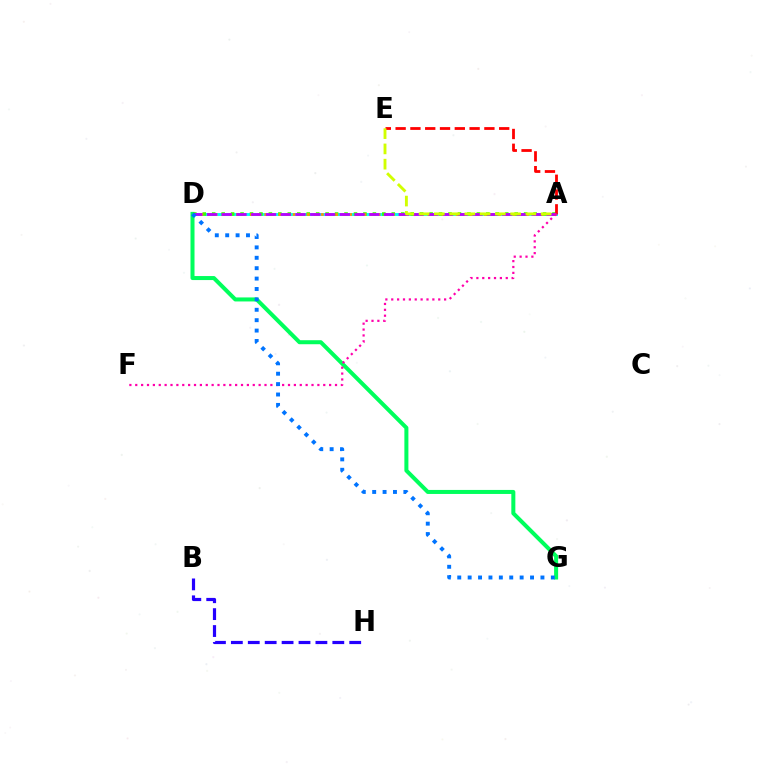{('A', 'D'): [{'color': '#00fff6', 'line_style': 'solid', 'thickness': 2.09}, {'color': '#3dff00', 'line_style': 'dotted', 'thickness': 2.57}, {'color': '#ff9400', 'line_style': 'dotted', 'thickness': 1.93}, {'color': '#b900ff', 'line_style': 'dashed', 'thickness': 2.0}], ('D', 'G'): [{'color': '#00ff5c', 'line_style': 'solid', 'thickness': 2.89}, {'color': '#0074ff', 'line_style': 'dotted', 'thickness': 2.83}], ('B', 'H'): [{'color': '#2500ff', 'line_style': 'dashed', 'thickness': 2.3}], ('A', 'E'): [{'color': '#ff0000', 'line_style': 'dashed', 'thickness': 2.01}, {'color': '#d1ff00', 'line_style': 'dashed', 'thickness': 2.07}], ('A', 'F'): [{'color': '#ff00ac', 'line_style': 'dotted', 'thickness': 1.6}]}